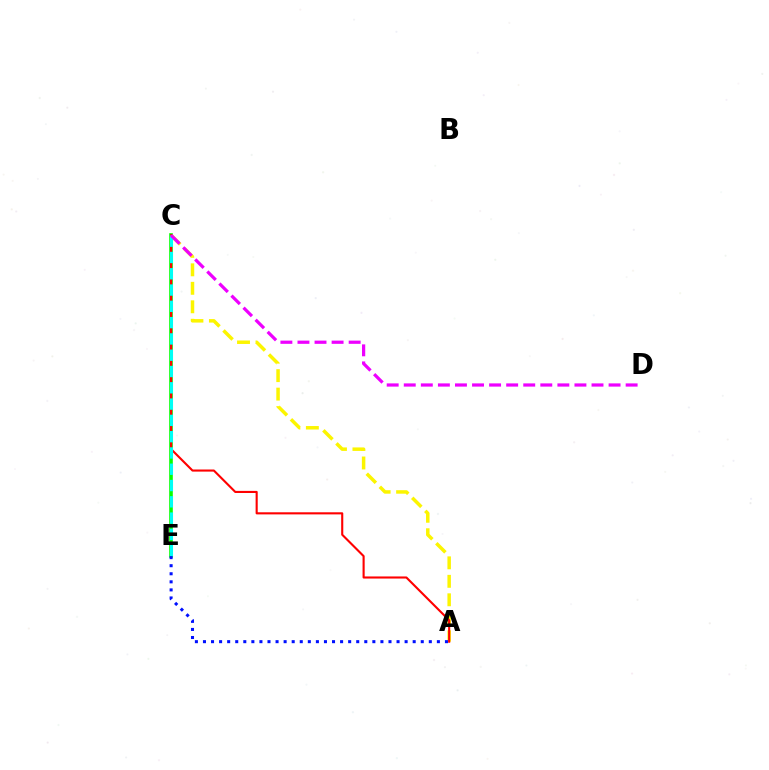{('A', 'C'): [{'color': '#fcf500', 'line_style': 'dashed', 'thickness': 2.51}, {'color': '#ff0000', 'line_style': 'solid', 'thickness': 1.52}], ('C', 'E'): [{'color': '#08ff00', 'line_style': 'solid', 'thickness': 2.61}, {'color': '#00fff6', 'line_style': 'dashed', 'thickness': 2.21}], ('A', 'E'): [{'color': '#0010ff', 'line_style': 'dotted', 'thickness': 2.19}], ('C', 'D'): [{'color': '#ee00ff', 'line_style': 'dashed', 'thickness': 2.32}]}